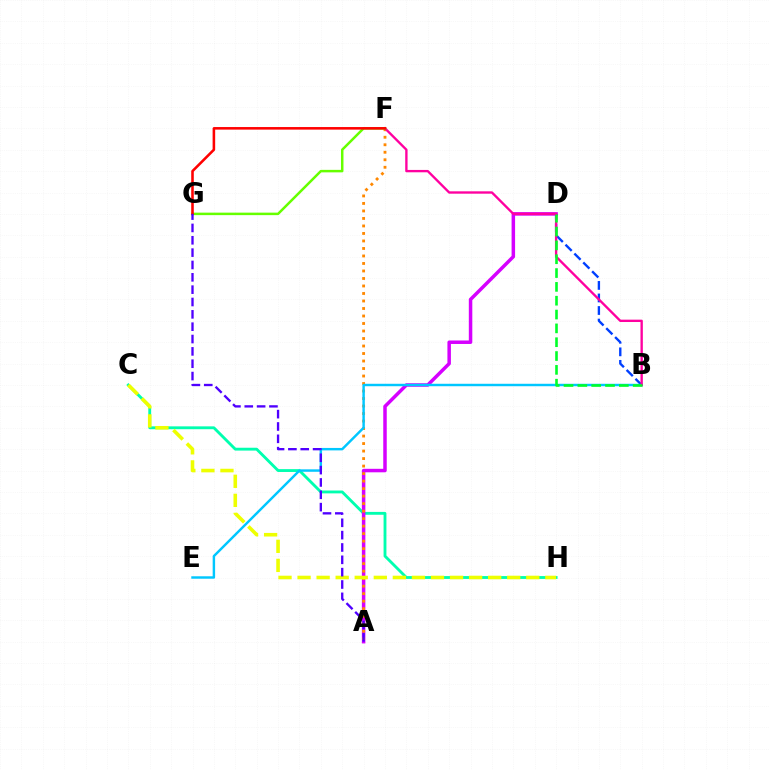{('C', 'H'): [{'color': '#00ffaf', 'line_style': 'solid', 'thickness': 2.05}, {'color': '#eeff00', 'line_style': 'dashed', 'thickness': 2.59}], ('A', 'D'): [{'color': '#d600ff', 'line_style': 'solid', 'thickness': 2.52}], ('A', 'F'): [{'color': '#ff8800', 'line_style': 'dotted', 'thickness': 2.04}], ('B', 'D'): [{'color': '#003fff', 'line_style': 'dashed', 'thickness': 1.7}, {'color': '#00ff27', 'line_style': 'dashed', 'thickness': 1.88}], ('B', 'E'): [{'color': '#00c7ff', 'line_style': 'solid', 'thickness': 1.76}], ('B', 'F'): [{'color': '#ff00a0', 'line_style': 'solid', 'thickness': 1.7}], ('F', 'G'): [{'color': '#66ff00', 'line_style': 'solid', 'thickness': 1.8}, {'color': '#ff0000', 'line_style': 'solid', 'thickness': 1.85}], ('A', 'G'): [{'color': '#4f00ff', 'line_style': 'dashed', 'thickness': 1.68}]}